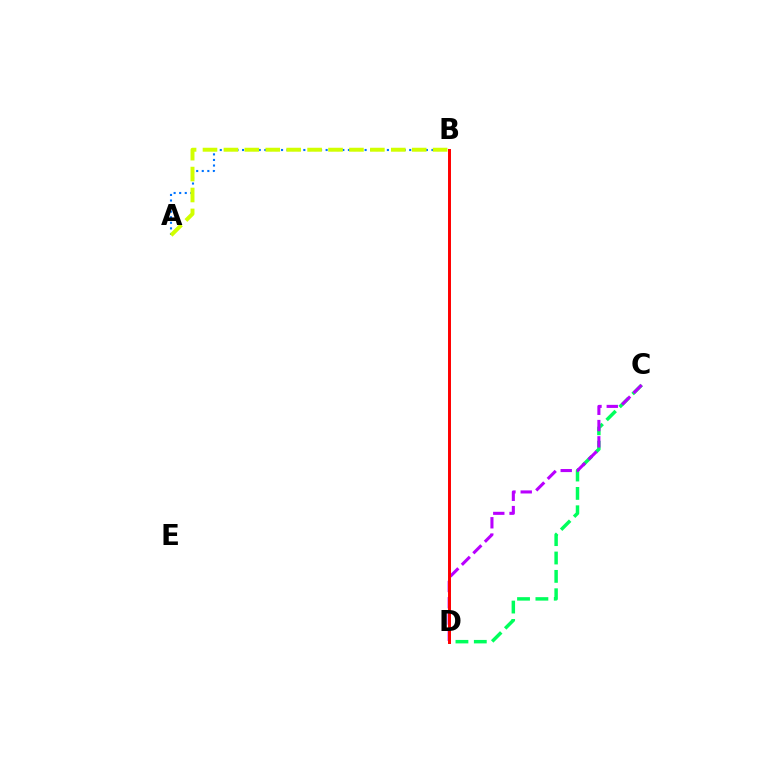{('A', 'B'): [{'color': '#0074ff', 'line_style': 'dotted', 'thickness': 1.51}, {'color': '#d1ff00', 'line_style': 'dashed', 'thickness': 2.84}], ('C', 'D'): [{'color': '#00ff5c', 'line_style': 'dashed', 'thickness': 2.5}, {'color': '#b900ff', 'line_style': 'dashed', 'thickness': 2.21}], ('B', 'D'): [{'color': '#ff0000', 'line_style': 'solid', 'thickness': 2.13}]}